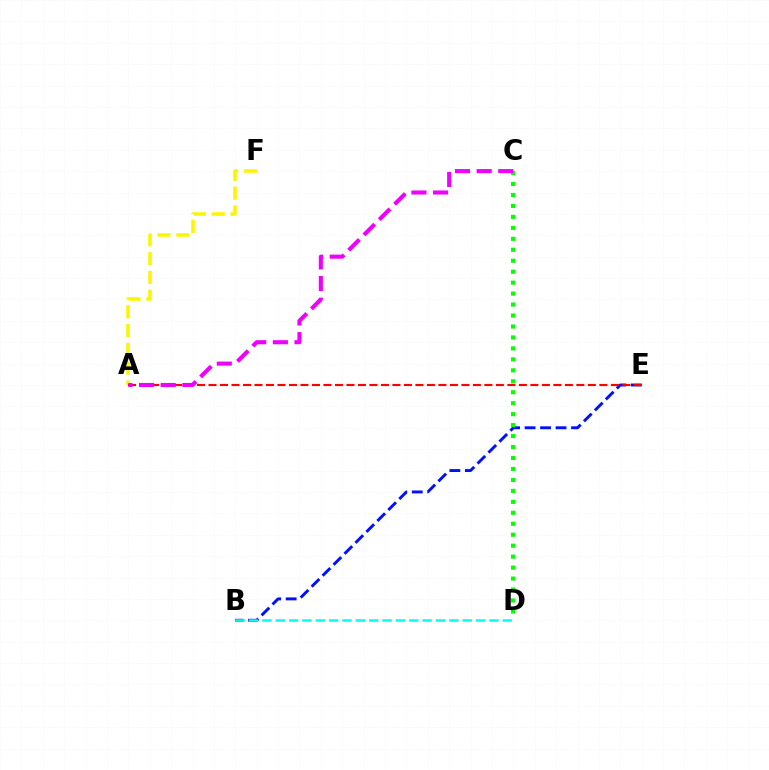{('A', 'F'): [{'color': '#fcf500', 'line_style': 'dashed', 'thickness': 2.55}], ('B', 'E'): [{'color': '#0010ff', 'line_style': 'dashed', 'thickness': 2.1}], ('A', 'E'): [{'color': '#ff0000', 'line_style': 'dashed', 'thickness': 1.56}], ('C', 'D'): [{'color': '#08ff00', 'line_style': 'dotted', 'thickness': 2.98}], ('A', 'C'): [{'color': '#ee00ff', 'line_style': 'dashed', 'thickness': 2.94}], ('B', 'D'): [{'color': '#00fff6', 'line_style': 'dashed', 'thickness': 1.81}]}